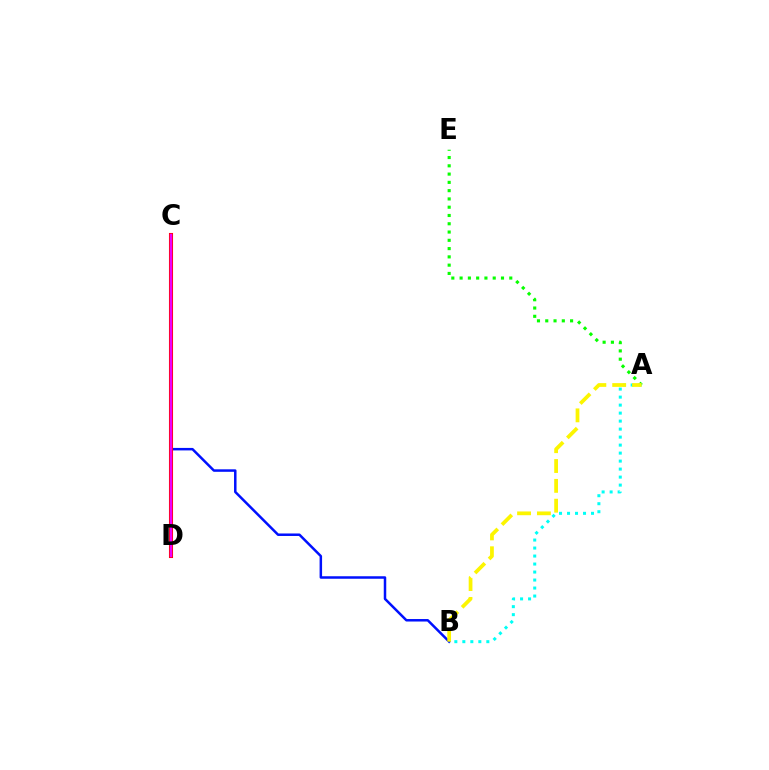{('A', 'E'): [{'color': '#08ff00', 'line_style': 'dotted', 'thickness': 2.25}], ('B', 'C'): [{'color': '#0010ff', 'line_style': 'solid', 'thickness': 1.8}], ('C', 'D'): [{'color': '#ff0000', 'line_style': 'solid', 'thickness': 2.94}, {'color': '#ee00ff', 'line_style': 'solid', 'thickness': 1.77}], ('A', 'B'): [{'color': '#00fff6', 'line_style': 'dotted', 'thickness': 2.17}, {'color': '#fcf500', 'line_style': 'dashed', 'thickness': 2.7}]}